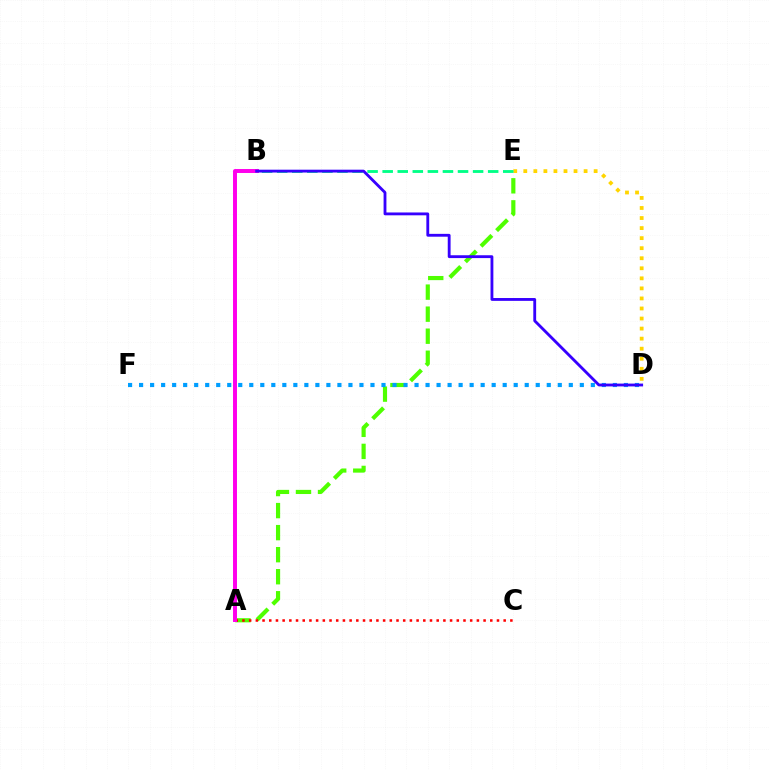{('A', 'E'): [{'color': '#4fff00', 'line_style': 'dashed', 'thickness': 2.99}], ('A', 'C'): [{'color': '#ff0000', 'line_style': 'dotted', 'thickness': 1.82}], ('D', 'E'): [{'color': '#ffd500', 'line_style': 'dotted', 'thickness': 2.73}], ('D', 'F'): [{'color': '#009eff', 'line_style': 'dotted', 'thickness': 2.99}], ('B', 'E'): [{'color': '#00ff86', 'line_style': 'dashed', 'thickness': 2.05}], ('A', 'B'): [{'color': '#ff00ed', 'line_style': 'solid', 'thickness': 2.85}], ('B', 'D'): [{'color': '#3700ff', 'line_style': 'solid', 'thickness': 2.04}]}